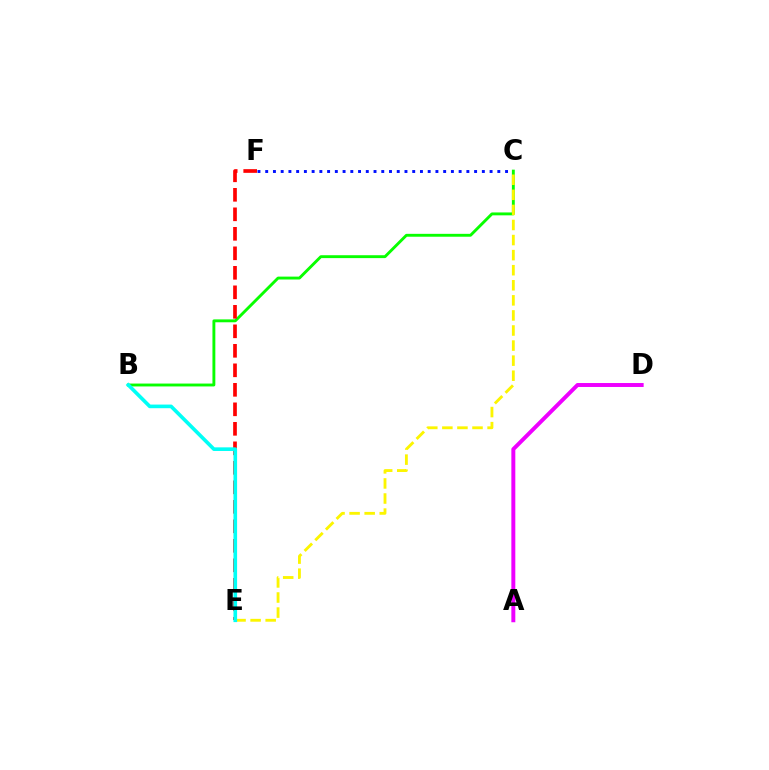{('C', 'F'): [{'color': '#0010ff', 'line_style': 'dotted', 'thickness': 2.1}], ('B', 'C'): [{'color': '#08ff00', 'line_style': 'solid', 'thickness': 2.08}], ('E', 'F'): [{'color': '#ff0000', 'line_style': 'dashed', 'thickness': 2.65}], ('C', 'E'): [{'color': '#fcf500', 'line_style': 'dashed', 'thickness': 2.05}], ('B', 'E'): [{'color': '#00fff6', 'line_style': 'solid', 'thickness': 2.62}], ('A', 'D'): [{'color': '#ee00ff', 'line_style': 'solid', 'thickness': 2.84}]}